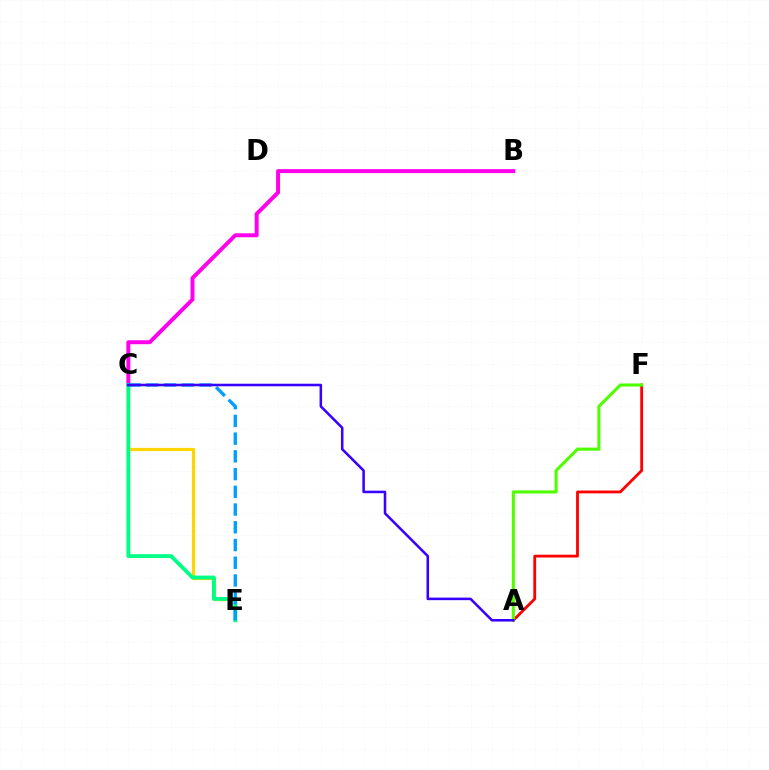{('A', 'F'): [{'color': '#ff0000', 'line_style': 'solid', 'thickness': 2.03}, {'color': '#4fff00', 'line_style': 'solid', 'thickness': 2.22}], ('C', 'E'): [{'color': '#ffd500', 'line_style': 'solid', 'thickness': 2.32}, {'color': '#00ff86', 'line_style': 'solid', 'thickness': 2.77}, {'color': '#009eff', 'line_style': 'dashed', 'thickness': 2.41}], ('B', 'C'): [{'color': '#ff00ed', 'line_style': 'solid', 'thickness': 2.84}], ('A', 'C'): [{'color': '#3700ff', 'line_style': 'solid', 'thickness': 1.83}]}